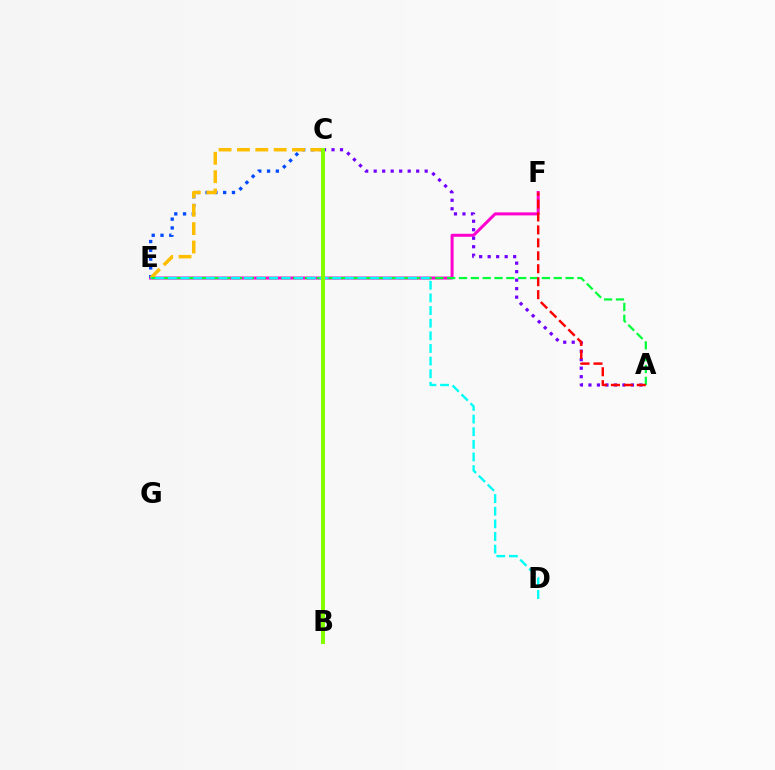{('E', 'F'): [{'color': '#ff00cf', 'line_style': 'solid', 'thickness': 2.17}], ('C', 'E'): [{'color': '#004bff', 'line_style': 'dotted', 'thickness': 2.39}, {'color': '#ffbd00', 'line_style': 'dashed', 'thickness': 2.5}], ('A', 'C'): [{'color': '#7200ff', 'line_style': 'dotted', 'thickness': 2.31}], ('A', 'E'): [{'color': '#00ff39', 'line_style': 'dashed', 'thickness': 1.61}], ('D', 'E'): [{'color': '#00fff6', 'line_style': 'dashed', 'thickness': 1.72}], ('B', 'C'): [{'color': '#84ff00', 'line_style': 'solid', 'thickness': 2.87}], ('A', 'F'): [{'color': '#ff0000', 'line_style': 'dashed', 'thickness': 1.76}]}